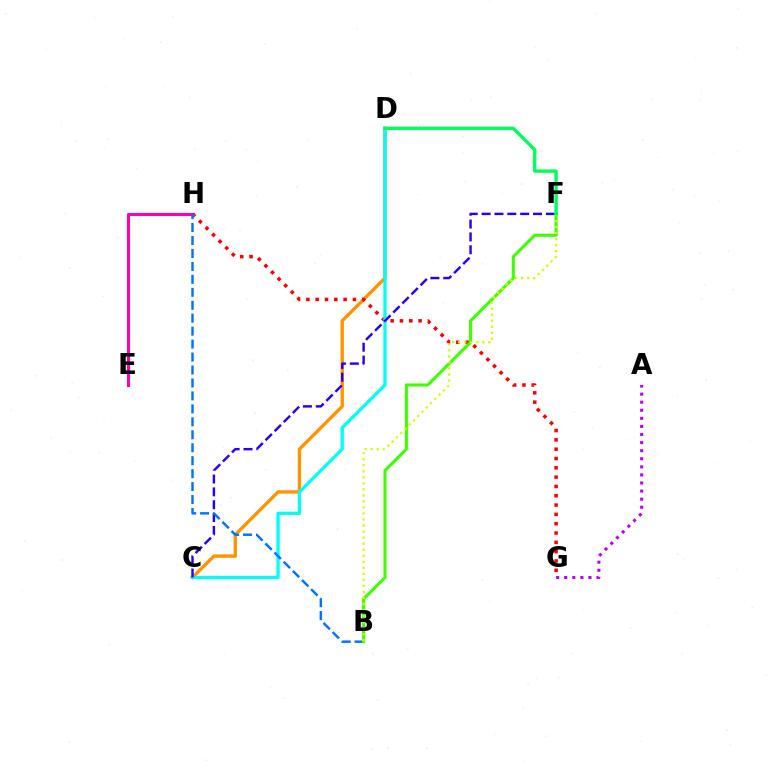{('C', 'D'): [{'color': '#ff9400', 'line_style': 'solid', 'thickness': 2.43}, {'color': '#00fff6', 'line_style': 'solid', 'thickness': 2.37}], ('G', 'H'): [{'color': '#ff0000', 'line_style': 'dotted', 'thickness': 2.53}], ('A', 'G'): [{'color': '#b900ff', 'line_style': 'dotted', 'thickness': 2.19}], ('C', 'F'): [{'color': '#2500ff', 'line_style': 'dashed', 'thickness': 1.75}], ('E', 'H'): [{'color': '#ff00ac', 'line_style': 'solid', 'thickness': 2.2}], ('B', 'H'): [{'color': '#0074ff', 'line_style': 'dashed', 'thickness': 1.76}], ('B', 'F'): [{'color': '#3dff00', 'line_style': 'solid', 'thickness': 2.21}, {'color': '#d1ff00', 'line_style': 'dotted', 'thickness': 1.64}], ('D', 'F'): [{'color': '#00ff5c', 'line_style': 'solid', 'thickness': 2.41}]}